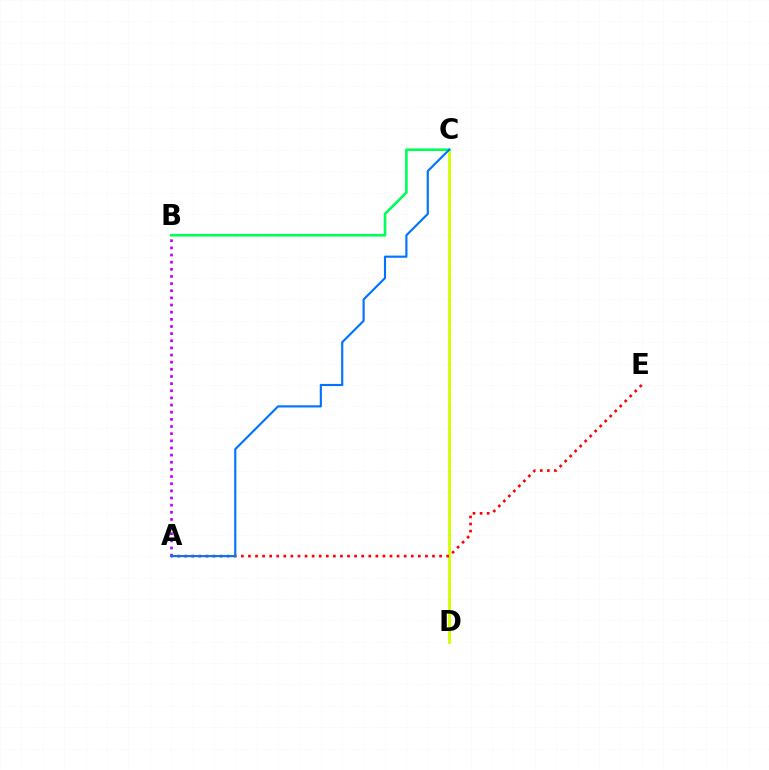{('C', 'D'): [{'color': '#d1ff00', 'line_style': 'solid', 'thickness': 2.07}], ('A', 'E'): [{'color': '#ff0000', 'line_style': 'dotted', 'thickness': 1.92}], ('B', 'C'): [{'color': '#00ff5c', 'line_style': 'solid', 'thickness': 1.91}], ('A', 'B'): [{'color': '#b900ff', 'line_style': 'dotted', 'thickness': 1.94}], ('A', 'C'): [{'color': '#0074ff', 'line_style': 'solid', 'thickness': 1.55}]}